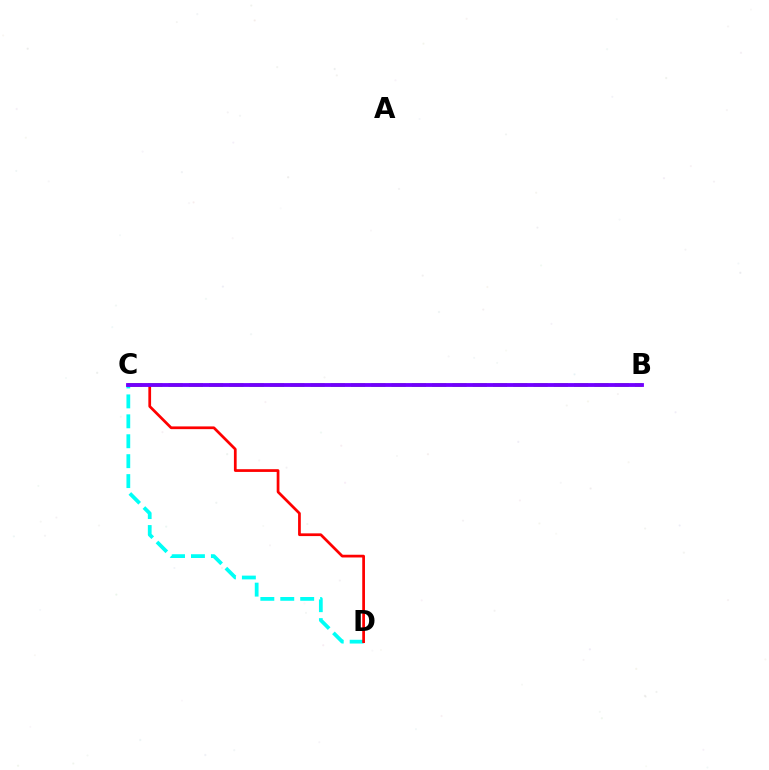{('C', 'D'): [{'color': '#00fff6', 'line_style': 'dashed', 'thickness': 2.71}, {'color': '#ff0000', 'line_style': 'solid', 'thickness': 1.97}], ('B', 'C'): [{'color': '#84ff00', 'line_style': 'dashed', 'thickness': 2.75}, {'color': '#7200ff', 'line_style': 'solid', 'thickness': 2.75}]}